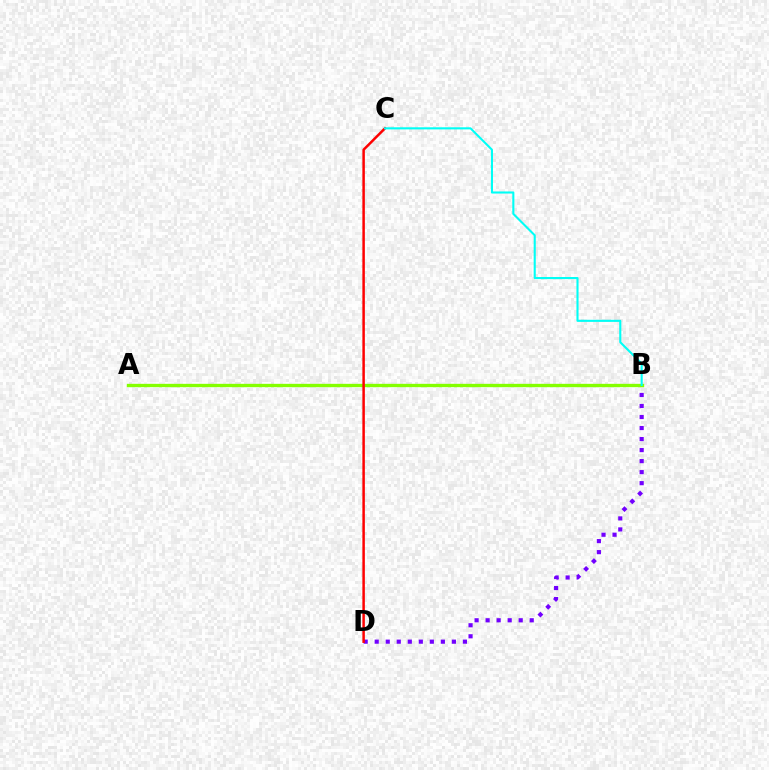{('B', 'D'): [{'color': '#7200ff', 'line_style': 'dotted', 'thickness': 3.0}], ('A', 'B'): [{'color': '#84ff00', 'line_style': 'solid', 'thickness': 2.41}], ('C', 'D'): [{'color': '#ff0000', 'line_style': 'solid', 'thickness': 1.79}], ('B', 'C'): [{'color': '#00fff6', 'line_style': 'solid', 'thickness': 1.51}]}